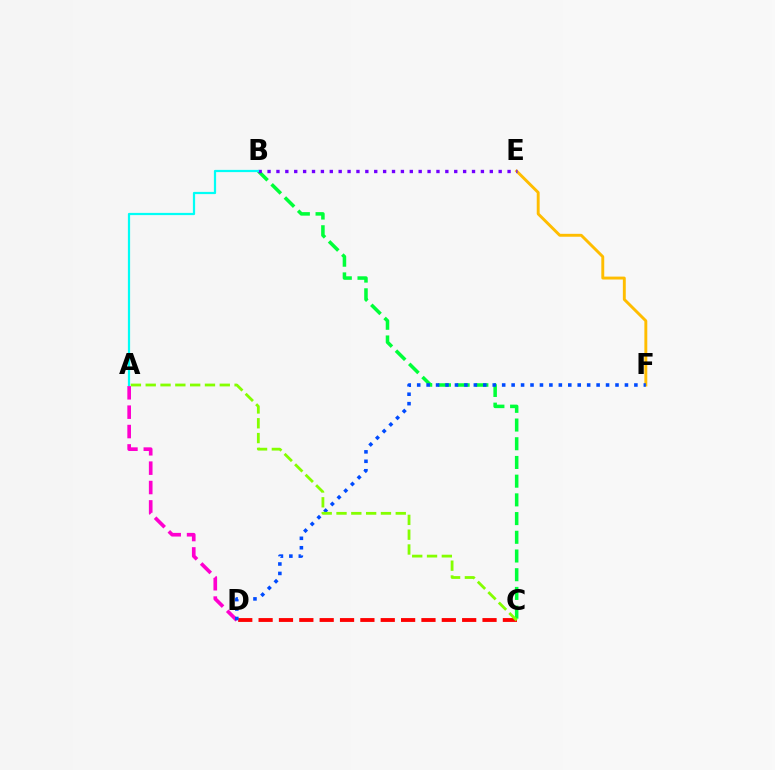{('E', 'F'): [{'color': '#ffbd00', 'line_style': 'solid', 'thickness': 2.1}], ('A', 'D'): [{'color': '#ff00cf', 'line_style': 'dashed', 'thickness': 2.63}], ('C', 'D'): [{'color': '#ff0000', 'line_style': 'dashed', 'thickness': 2.77}], ('B', 'C'): [{'color': '#00ff39', 'line_style': 'dashed', 'thickness': 2.54}], ('B', 'E'): [{'color': '#7200ff', 'line_style': 'dotted', 'thickness': 2.42}], ('A', 'B'): [{'color': '#00fff6', 'line_style': 'solid', 'thickness': 1.61}], ('D', 'F'): [{'color': '#004bff', 'line_style': 'dotted', 'thickness': 2.57}], ('A', 'C'): [{'color': '#84ff00', 'line_style': 'dashed', 'thickness': 2.01}]}